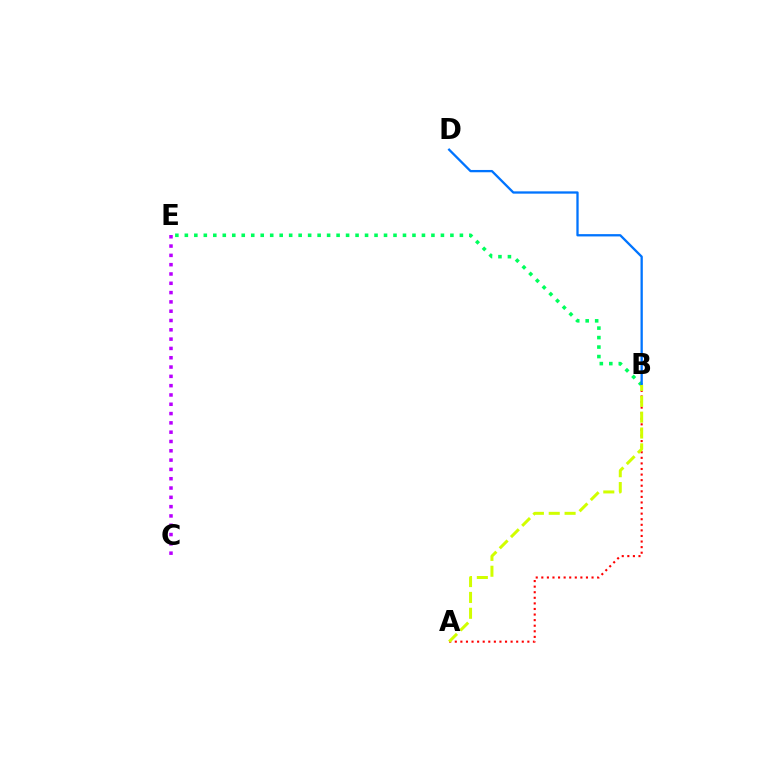{('A', 'B'): [{'color': '#ff0000', 'line_style': 'dotted', 'thickness': 1.52}, {'color': '#d1ff00', 'line_style': 'dashed', 'thickness': 2.15}], ('B', 'E'): [{'color': '#00ff5c', 'line_style': 'dotted', 'thickness': 2.58}], ('C', 'E'): [{'color': '#b900ff', 'line_style': 'dotted', 'thickness': 2.53}], ('B', 'D'): [{'color': '#0074ff', 'line_style': 'solid', 'thickness': 1.66}]}